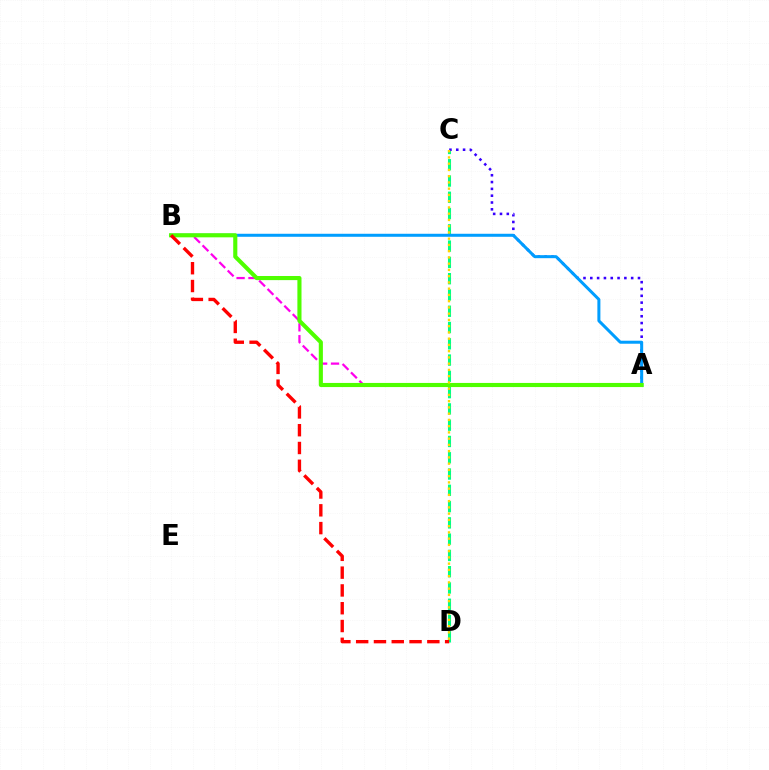{('C', 'D'): [{'color': '#00ff86', 'line_style': 'dashed', 'thickness': 2.21}, {'color': '#ffd500', 'line_style': 'dotted', 'thickness': 1.7}], ('A', 'B'): [{'color': '#ff00ed', 'line_style': 'dashed', 'thickness': 1.61}, {'color': '#009eff', 'line_style': 'solid', 'thickness': 2.17}, {'color': '#4fff00', 'line_style': 'solid', 'thickness': 2.96}], ('A', 'C'): [{'color': '#3700ff', 'line_style': 'dotted', 'thickness': 1.85}], ('B', 'D'): [{'color': '#ff0000', 'line_style': 'dashed', 'thickness': 2.42}]}